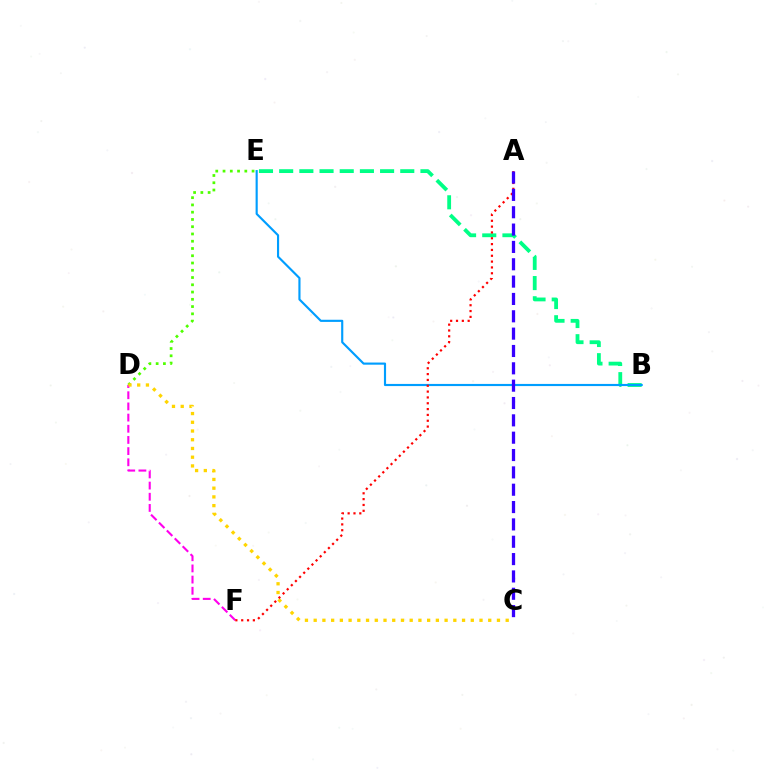{('D', 'E'): [{'color': '#4fff00', 'line_style': 'dotted', 'thickness': 1.97}], ('B', 'E'): [{'color': '#00ff86', 'line_style': 'dashed', 'thickness': 2.74}, {'color': '#009eff', 'line_style': 'solid', 'thickness': 1.54}], ('D', 'F'): [{'color': '#ff00ed', 'line_style': 'dashed', 'thickness': 1.52}], ('C', 'D'): [{'color': '#ffd500', 'line_style': 'dotted', 'thickness': 2.37}], ('A', 'F'): [{'color': '#ff0000', 'line_style': 'dotted', 'thickness': 1.58}], ('A', 'C'): [{'color': '#3700ff', 'line_style': 'dashed', 'thickness': 2.36}]}